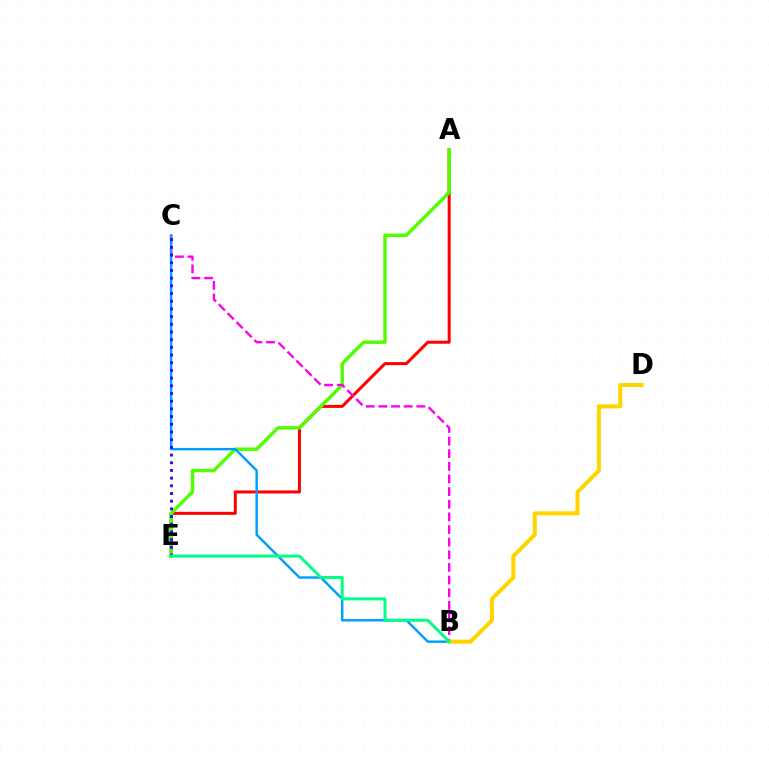{('A', 'E'): [{'color': '#ff0000', 'line_style': 'solid', 'thickness': 2.17}, {'color': '#4fff00', 'line_style': 'solid', 'thickness': 2.45}], ('B', 'C'): [{'color': '#ff00ed', 'line_style': 'dashed', 'thickness': 1.72}, {'color': '#009eff', 'line_style': 'solid', 'thickness': 1.75}], ('B', 'D'): [{'color': '#ffd500', 'line_style': 'solid', 'thickness': 2.89}], ('C', 'E'): [{'color': '#3700ff', 'line_style': 'dotted', 'thickness': 2.09}], ('B', 'E'): [{'color': '#00ff86', 'line_style': 'solid', 'thickness': 2.16}]}